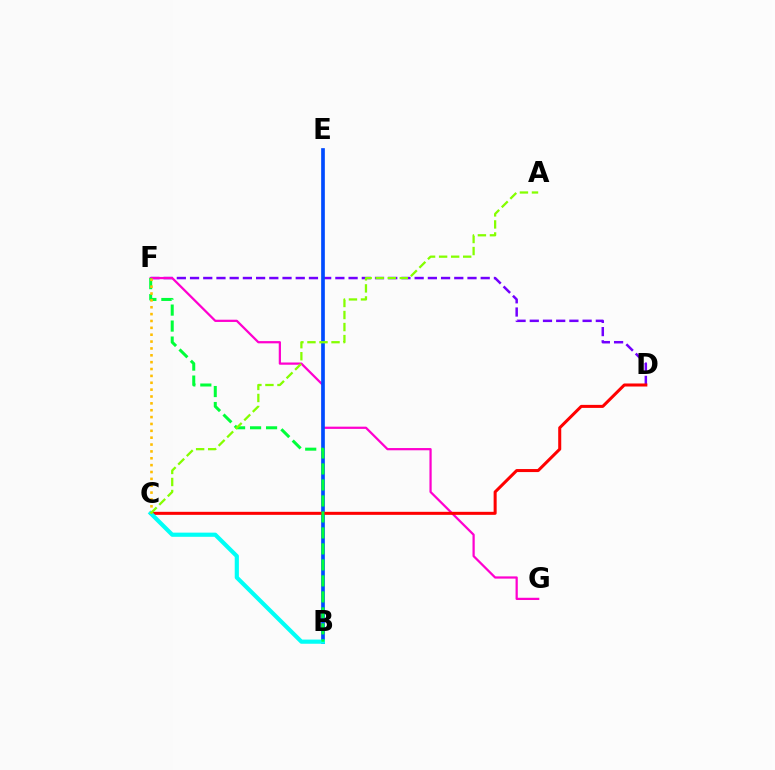{('D', 'F'): [{'color': '#7200ff', 'line_style': 'dashed', 'thickness': 1.79}], ('F', 'G'): [{'color': '#ff00cf', 'line_style': 'solid', 'thickness': 1.61}], ('B', 'E'): [{'color': '#004bff', 'line_style': 'solid', 'thickness': 2.65}], ('C', 'D'): [{'color': '#ff0000', 'line_style': 'solid', 'thickness': 2.18}], ('B', 'C'): [{'color': '#00fff6', 'line_style': 'solid', 'thickness': 3.0}], ('B', 'F'): [{'color': '#00ff39', 'line_style': 'dashed', 'thickness': 2.17}], ('C', 'F'): [{'color': '#ffbd00', 'line_style': 'dotted', 'thickness': 1.87}], ('A', 'C'): [{'color': '#84ff00', 'line_style': 'dashed', 'thickness': 1.64}]}